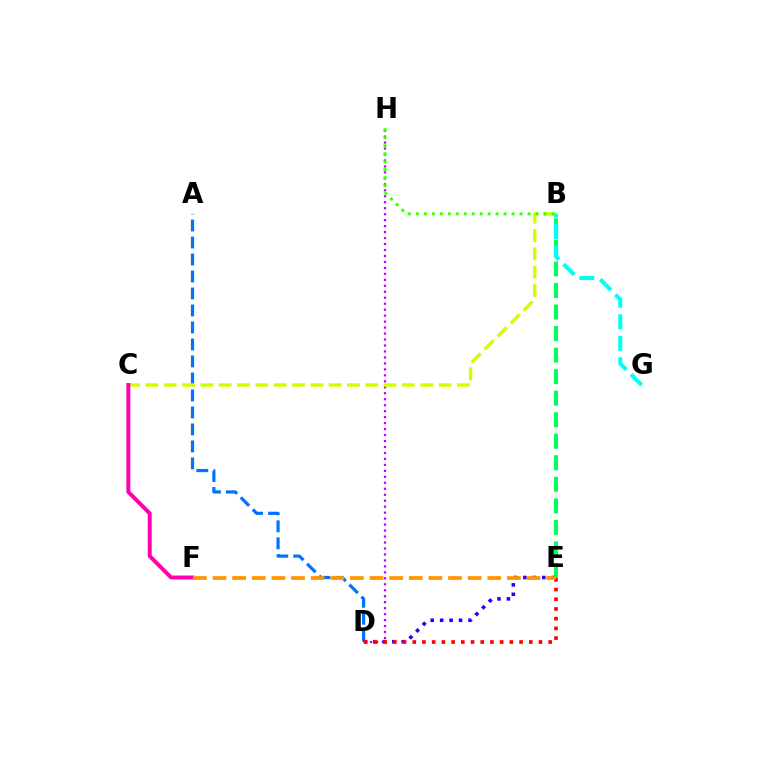{('A', 'D'): [{'color': '#0074ff', 'line_style': 'dashed', 'thickness': 2.31}], ('D', 'H'): [{'color': '#b900ff', 'line_style': 'dotted', 'thickness': 1.62}], ('B', 'C'): [{'color': '#d1ff00', 'line_style': 'dashed', 'thickness': 2.49}], ('B', 'E'): [{'color': '#00ff5c', 'line_style': 'dashed', 'thickness': 2.93}], ('B', 'G'): [{'color': '#00fff6', 'line_style': 'dashed', 'thickness': 2.92}], ('C', 'F'): [{'color': '#ff00ac', 'line_style': 'solid', 'thickness': 2.83}], ('D', 'E'): [{'color': '#2500ff', 'line_style': 'dotted', 'thickness': 2.57}, {'color': '#ff0000', 'line_style': 'dotted', 'thickness': 2.64}], ('B', 'H'): [{'color': '#3dff00', 'line_style': 'dotted', 'thickness': 2.17}], ('E', 'F'): [{'color': '#ff9400', 'line_style': 'dashed', 'thickness': 2.67}]}